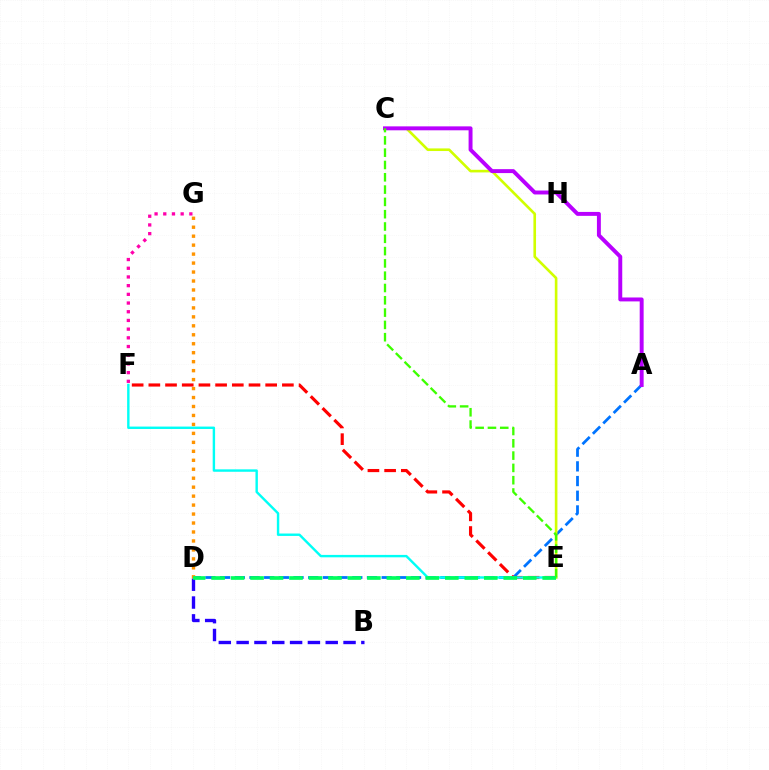{('B', 'D'): [{'color': '#2500ff', 'line_style': 'dashed', 'thickness': 2.42}], ('A', 'D'): [{'color': '#0074ff', 'line_style': 'dashed', 'thickness': 2.0}], ('E', 'F'): [{'color': '#ff0000', 'line_style': 'dashed', 'thickness': 2.27}, {'color': '#00fff6', 'line_style': 'solid', 'thickness': 1.74}], ('F', 'G'): [{'color': '#ff00ac', 'line_style': 'dotted', 'thickness': 2.36}], ('C', 'E'): [{'color': '#d1ff00', 'line_style': 'solid', 'thickness': 1.89}, {'color': '#3dff00', 'line_style': 'dashed', 'thickness': 1.67}], ('D', 'G'): [{'color': '#ff9400', 'line_style': 'dotted', 'thickness': 2.44}], ('A', 'C'): [{'color': '#b900ff', 'line_style': 'solid', 'thickness': 2.83}], ('D', 'E'): [{'color': '#00ff5c', 'line_style': 'dashed', 'thickness': 2.65}]}